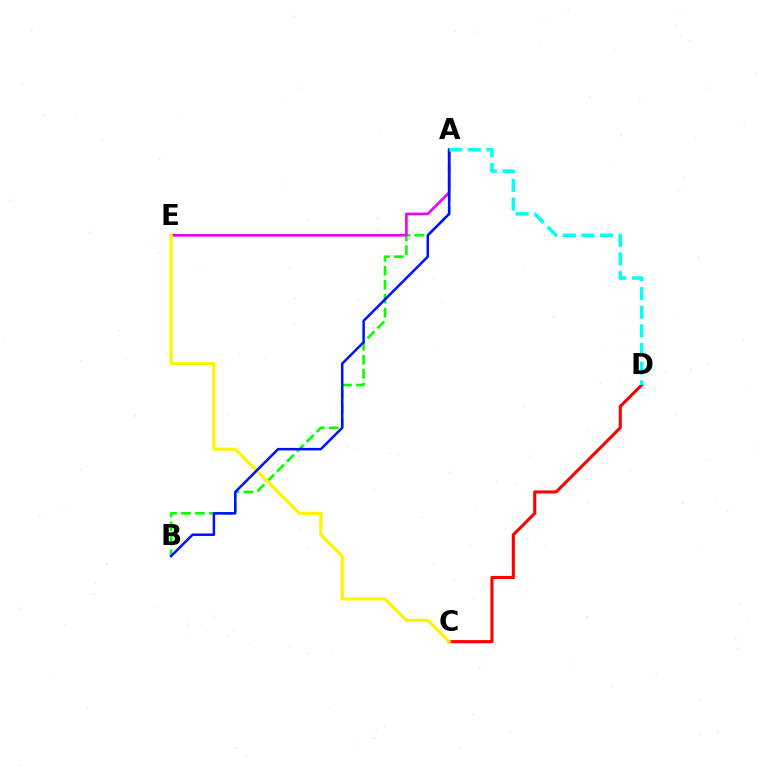{('C', 'D'): [{'color': '#ff0000', 'line_style': 'solid', 'thickness': 2.22}], ('A', 'B'): [{'color': '#08ff00', 'line_style': 'dashed', 'thickness': 1.9}, {'color': '#0010ff', 'line_style': 'solid', 'thickness': 1.8}], ('A', 'E'): [{'color': '#ee00ff', 'line_style': 'solid', 'thickness': 1.92}], ('C', 'E'): [{'color': '#fcf500', 'line_style': 'solid', 'thickness': 2.27}], ('A', 'D'): [{'color': '#00fff6', 'line_style': 'dashed', 'thickness': 2.54}]}